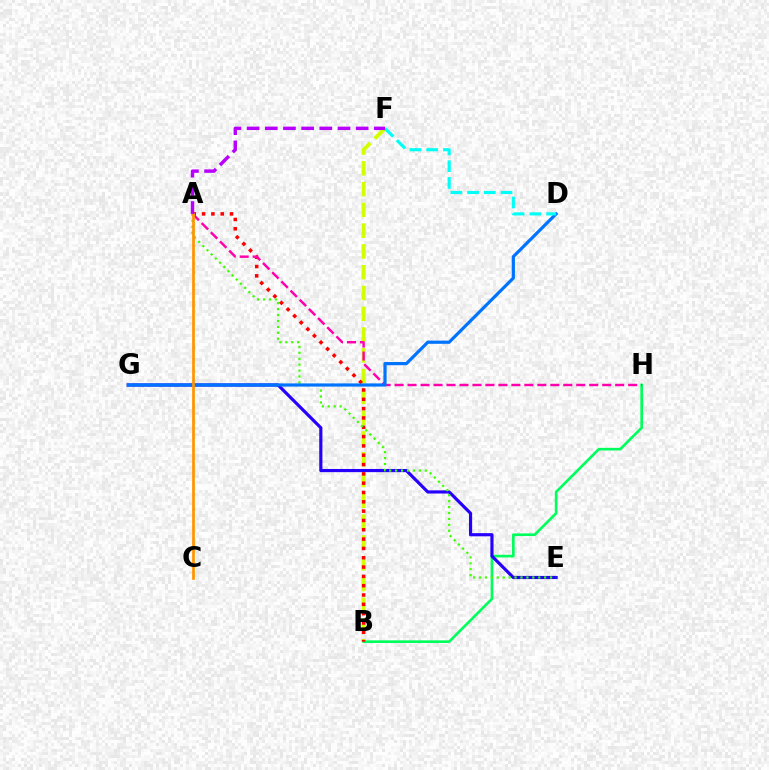{('B', 'F'): [{'color': '#d1ff00', 'line_style': 'dashed', 'thickness': 2.82}], ('B', 'H'): [{'color': '#00ff5c', 'line_style': 'solid', 'thickness': 1.91}], ('E', 'G'): [{'color': '#2500ff', 'line_style': 'solid', 'thickness': 2.28}], ('A', 'B'): [{'color': '#ff0000', 'line_style': 'dotted', 'thickness': 2.53}], ('A', 'E'): [{'color': '#3dff00', 'line_style': 'dotted', 'thickness': 1.61}], ('A', 'H'): [{'color': '#ff00ac', 'line_style': 'dashed', 'thickness': 1.76}], ('D', 'G'): [{'color': '#0074ff', 'line_style': 'solid', 'thickness': 2.29}], ('D', 'F'): [{'color': '#00fff6', 'line_style': 'dashed', 'thickness': 2.27}], ('A', 'C'): [{'color': '#ff9400', 'line_style': 'solid', 'thickness': 1.95}], ('A', 'F'): [{'color': '#b900ff', 'line_style': 'dashed', 'thickness': 2.47}]}